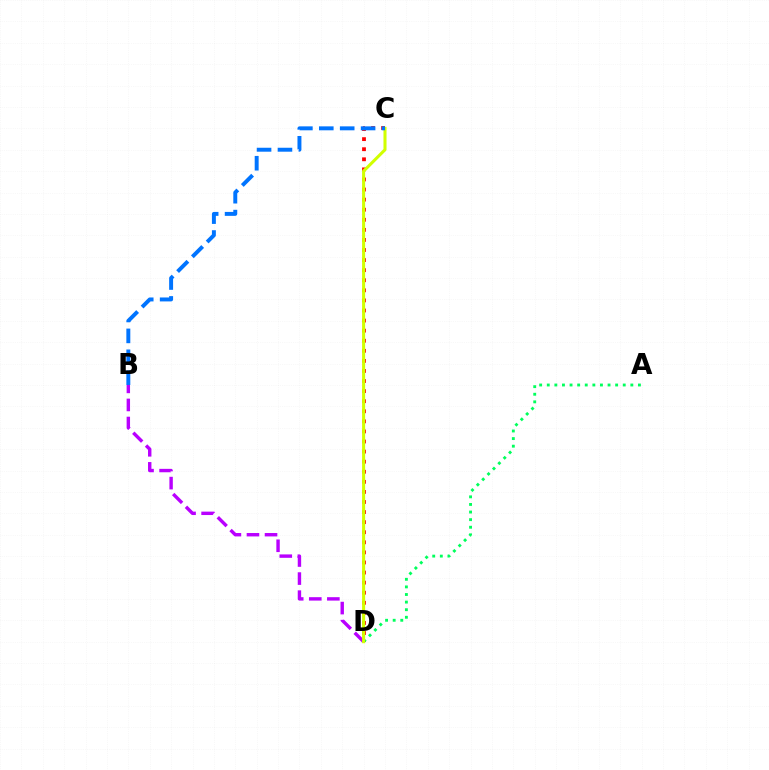{('B', 'D'): [{'color': '#b900ff', 'line_style': 'dashed', 'thickness': 2.45}], ('C', 'D'): [{'color': '#ff0000', 'line_style': 'dotted', 'thickness': 2.74}, {'color': '#d1ff00', 'line_style': 'solid', 'thickness': 2.2}], ('A', 'D'): [{'color': '#00ff5c', 'line_style': 'dotted', 'thickness': 2.06}], ('B', 'C'): [{'color': '#0074ff', 'line_style': 'dashed', 'thickness': 2.84}]}